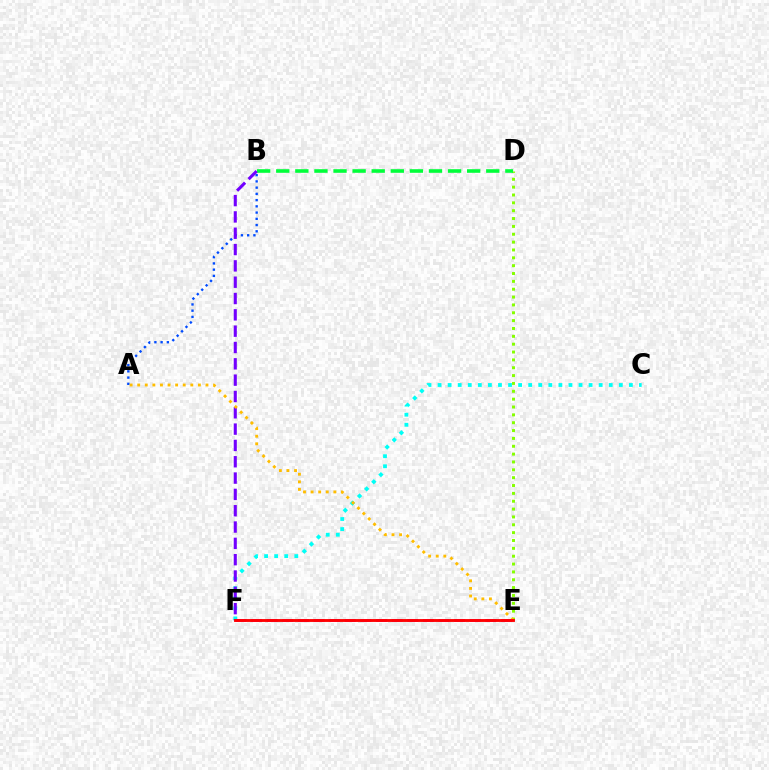{('A', 'B'): [{'color': '#004bff', 'line_style': 'dotted', 'thickness': 1.69}], ('C', 'F'): [{'color': '#00fff6', 'line_style': 'dotted', 'thickness': 2.74}], ('D', 'E'): [{'color': '#84ff00', 'line_style': 'dotted', 'thickness': 2.13}], ('B', 'D'): [{'color': '#00ff39', 'line_style': 'dashed', 'thickness': 2.59}], ('B', 'F'): [{'color': '#7200ff', 'line_style': 'dashed', 'thickness': 2.22}], ('A', 'E'): [{'color': '#ffbd00', 'line_style': 'dotted', 'thickness': 2.06}], ('E', 'F'): [{'color': '#ff00cf', 'line_style': 'dashed', 'thickness': 2.12}, {'color': '#ff0000', 'line_style': 'solid', 'thickness': 2.06}]}